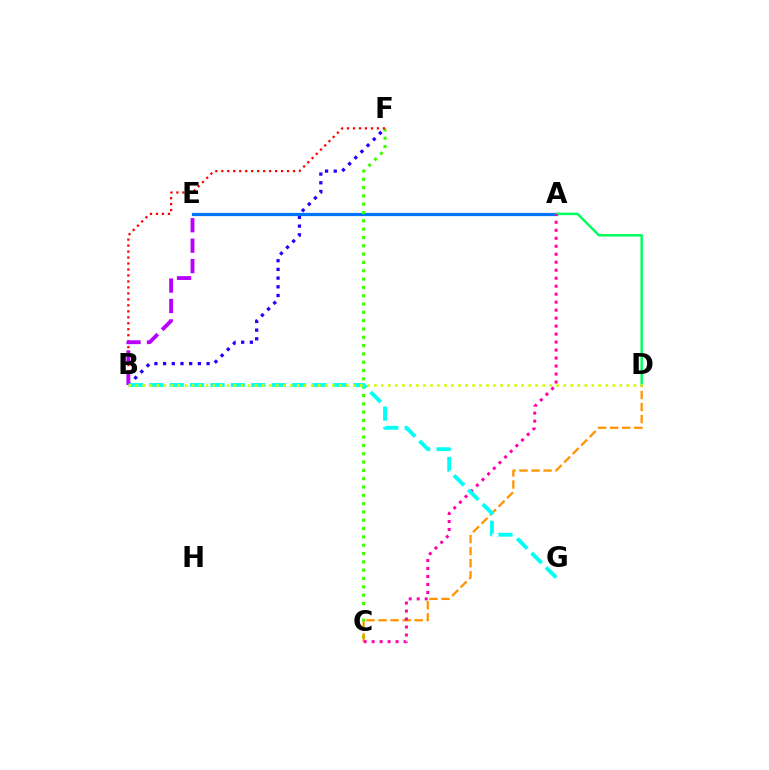{('B', 'F'): [{'color': '#2500ff', 'line_style': 'dotted', 'thickness': 2.36}, {'color': '#ff0000', 'line_style': 'dotted', 'thickness': 1.62}], ('A', 'E'): [{'color': '#0074ff', 'line_style': 'solid', 'thickness': 2.31}], ('C', 'F'): [{'color': '#3dff00', 'line_style': 'dotted', 'thickness': 2.26}], ('A', 'D'): [{'color': '#00ff5c', 'line_style': 'solid', 'thickness': 1.78}], ('B', 'E'): [{'color': '#b900ff', 'line_style': 'dashed', 'thickness': 2.77}], ('C', 'D'): [{'color': '#ff9400', 'line_style': 'dashed', 'thickness': 1.64}], ('A', 'C'): [{'color': '#ff00ac', 'line_style': 'dotted', 'thickness': 2.17}], ('B', 'G'): [{'color': '#00fff6', 'line_style': 'dashed', 'thickness': 2.77}], ('B', 'D'): [{'color': '#d1ff00', 'line_style': 'dotted', 'thickness': 1.91}]}